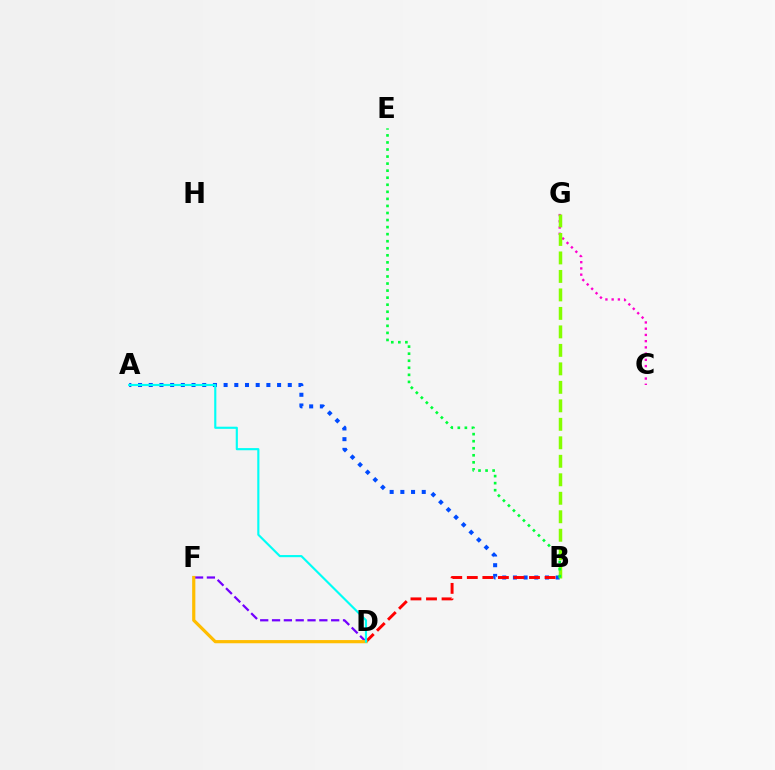{('D', 'F'): [{'color': '#7200ff', 'line_style': 'dashed', 'thickness': 1.61}, {'color': '#ffbd00', 'line_style': 'solid', 'thickness': 2.3}], ('A', 'B'): [{'color': '#004bff', 'line_style': 'dotted', 'thickness': 2.91}], ('C', 'G'): [{'color': '#ff00cf', 'line_style': 'dotted', 'thickness': 1.69}], ('B', 'D'): [{'color': '#ff0000', 'line_style': 'dashed', 'thickness': 2.11}], ('B', 'G'): [{'color': '#84ff00', 'line_style': 'dashed', 'thickness': 2.51}], ('B', 'E'): [{'color': '#00ff39', 'line_style': 'dotted', 'thickness': 1.92}], ('A', 'D'): [{'color': '#00fff6', 'line_style': 'solid', 'thickness': 1.55}]}